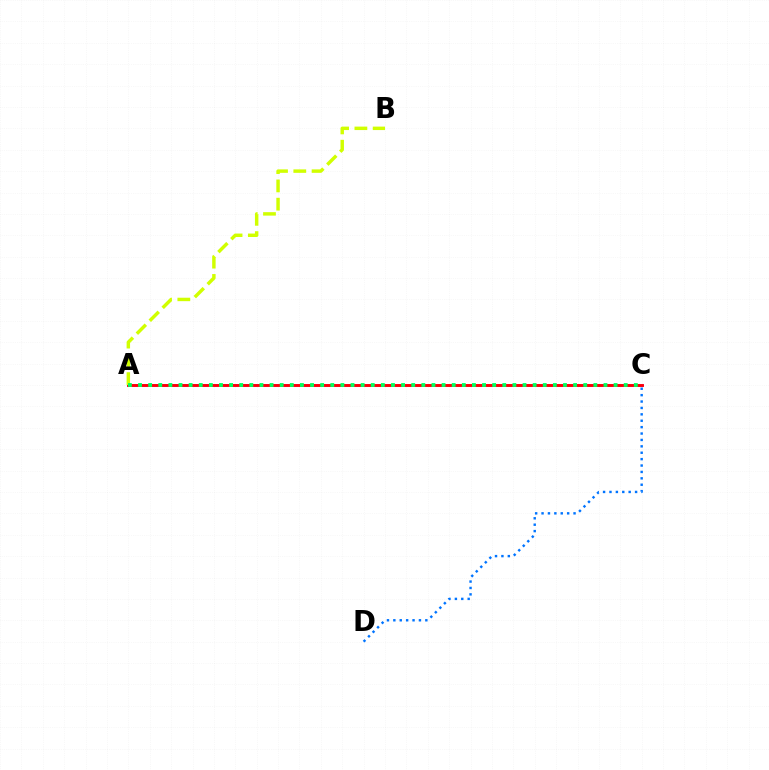{('C', 'D'): [{'color': '#0074ff', 'line_style': 'dotted', 'thickness': 1.74}], ('A', 'C'): [{'color': '#b900ff', 'line_style': 'solid', 'thickness': 1.86}, {'color': '#ff0000', 'line_style': 'solid', 'thickness': 2.02}, {'color': '#00ff5c', 'line_style': 'dotted', 'thickness': 2.75}], ('A', 'B'): [{'color': '#d1ff00', 'line_style': 'dashed', 'thickness': 2.48}]}